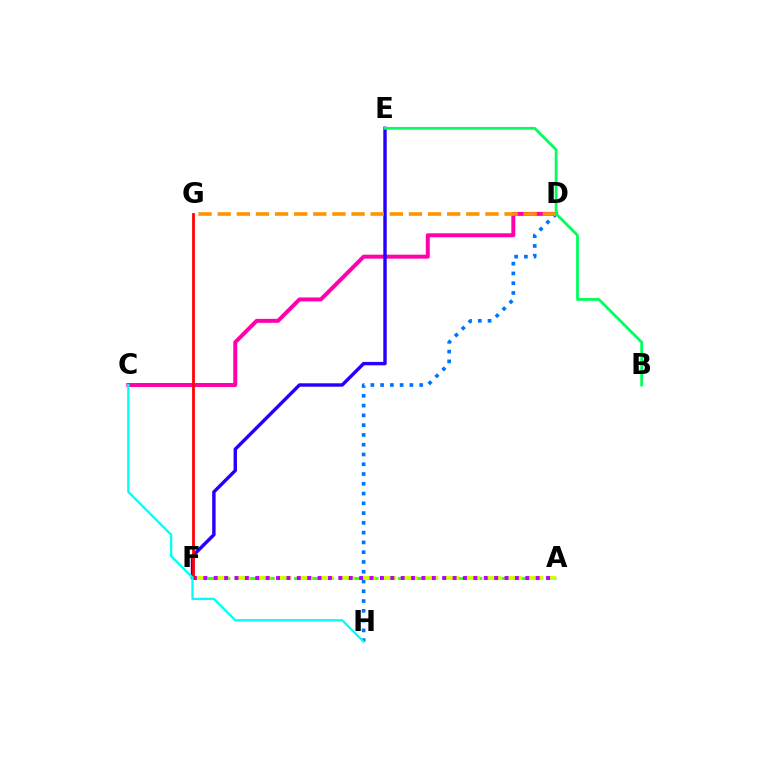{('C', 'D'): [{'color': '#ff00ac', 'line_style': 'solid', 'thickness': 2.86}], ('A', 'F'): [{'color': '#3dff00', 'line_style': 'dashed', 'thickness': 2.01}, {'color': '#d1ff00', 'line_style': 'dashed', 'thickness': 2.85}, {'color': '#b900ff', 'line_style': 'dotted', 'thickness': 2.82}], ('D', 'H'): [{'color': '#0074ff', 'line_style': 'dotted', 'thickness': 2.66}], ('E', 'F'): [{'color': '#2500ff', 'line_style': 'solid', 'thickness': 2.45}], ('F', 'G'): [{'color': '#ff0000', 'line_style': 'solid', 'thickness': 1.99}], ('B', 'E'): [{'color': '#00ff5c', 'line_style': 'solid', 'thickness': 2.0}], ('C', 'H'): [{'color': '#00fff6', 'line_style': 'solid', 'thickness': 1.66}], ('D', 'G'): [{'color': '#ff9400', 'line_style': 'dashed', 'thickness': 2.6}]}